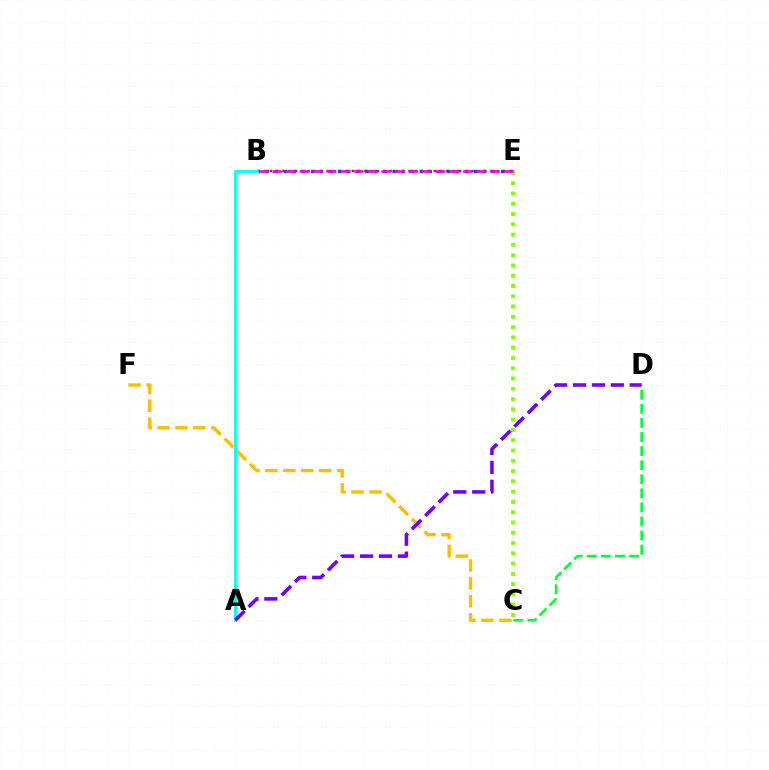{('C', 'F'): [{'color': '#ffbd00', 'line_style': 'dashed', 'thickness': 2.44}], ('B', 'E'): [{'color': '#ff0000', 'line_style': 'dotted', 'thickness': 1.71}, {'color': '#004bff', 'line_style': 'dotted', 'thickness': 2.46}, {'color': '#ff00cf', 'line_style': 'dashed', 'thickness': 1.85}], ('C', 'E'): [{'color': '#84ff00', 'line_style': 'dotted', 'thickness': 2.79}], ('A', 'B'): [{'color': '#00fff6', 'line_style': 'solid', 'thickness': 2.03}], ('C', 'D'): [{'color': '#00ff39', 'line_style': 'dashed', 'thickness': 1.91}], ('A', 'D'): [{'color': '#7200ff', 'line_style': 'dashed', 'thickness': 2.57}]}